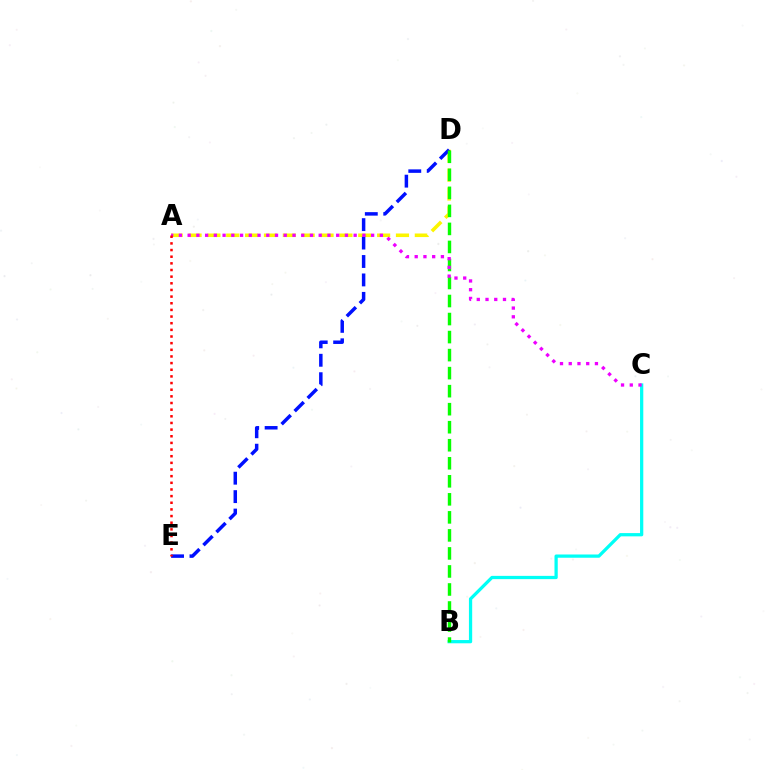{('A', 'D'): [{'color': '#fcf500', 'line_style': 'dashed', 'thickness': 2.56}], ('B', 'C'): [{'color': '#00fff6', 'line_style': 'solid', 'thickness': 2.34}], ('D', 'E'): [{'color': '#0010ff', 'line_style': 'dashed', 'thickness': 2.5}], ('B', 'D'): [{'color': '#08ff00', 'line_style': 'dashed', 'thickness': 2.45}], ('A', 'C'): [{'color': '#ee00ff', 'line_style': 'dotted', 'thickness': 2.37}], ('A', 'E'): [{'color': '#ff0000', 'line_style': 'dotted', 'thickness': 1.81}]}